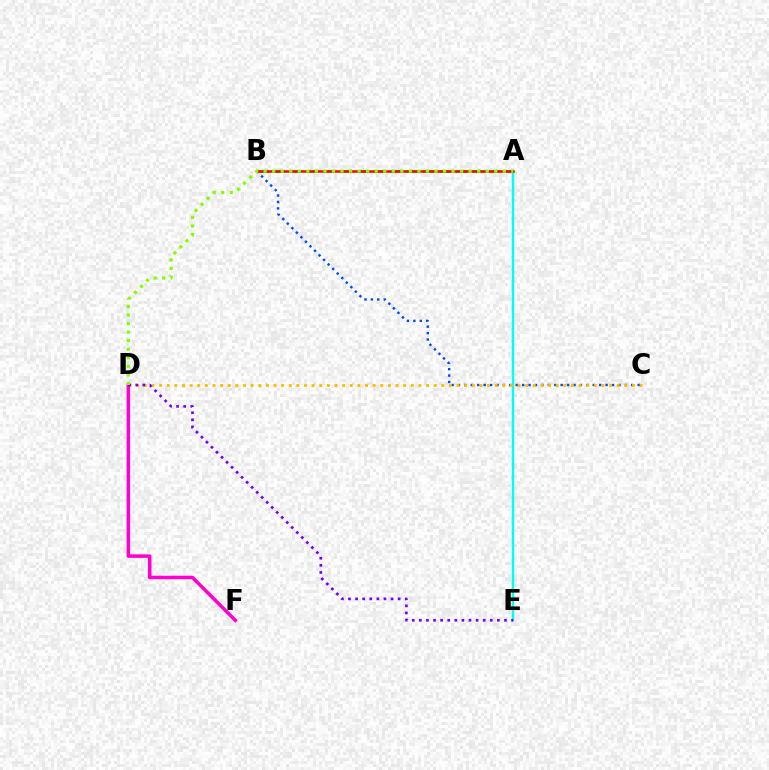{('A', 'E'): [{'color': '#00fff6', 'line_style': 'solid', 'thickness': 1.74}], ('B', 'C'): [{'color': '#004bff', 'line_style': 'dotted', 'thickness': 1.74}], ('C', 'D'): [{'color': '#ffbd00', 'line_style': 'dotted', 'thickness': 2.07}], ('D', 'F'): [{'color': '#ff00cf', 'line_style': 'solid', 'thickness': 2.51}], ('A', 'B'): [{'color': '#00ff39', 'line_style': 'dashed', 'thickness': 2.25}, {'color': '#ff0000', 'line_style': 'solid', 'thickness': 1.81}], ('D', 'E'): [{'color': '#7200ff', 'line_style': 'dotted', 'thickness': 1.93}], ('A', 'D'): [{'color': '#84ff00', 'line_style': 'dotted', 'thickness': 2.32}]}